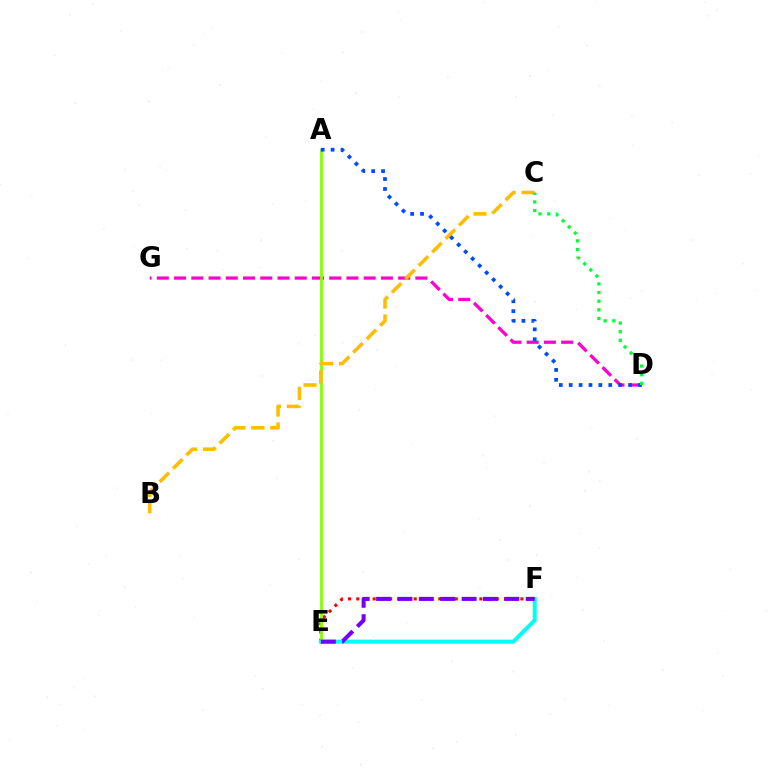{('D', 'G'): [{'color': '#ff00cf', 'line_style': 'dashed', 'thickness': 2.34}], ('E', 'F'): [{'color': '#ff0000', 'line_style': 'dotted', 'thickness': 2.23}, {'color': '#00fff6', 'line_style': 'solid', 'thickness': 2.89}, {'color': '#7200ff', 'line_style': 'dashed', 'thickness': 2.9}], ('A', 'E'): [{'color': '#84ff00', 'line_style': 'solid', 'thickness': 1.99}], ('B', 'C'): [{'color': '#ffbd00', 'line_style': 'dashed', 'thickness': 2.58}], ('A', 'D'): [{'color': '#004bff', 'line_style': 'dotted', 'thickness': 2.69}], ('C', 'D'): [{'color': '#00ff39', 'line_style': 'dotted', 'thickness': 2.35}]}